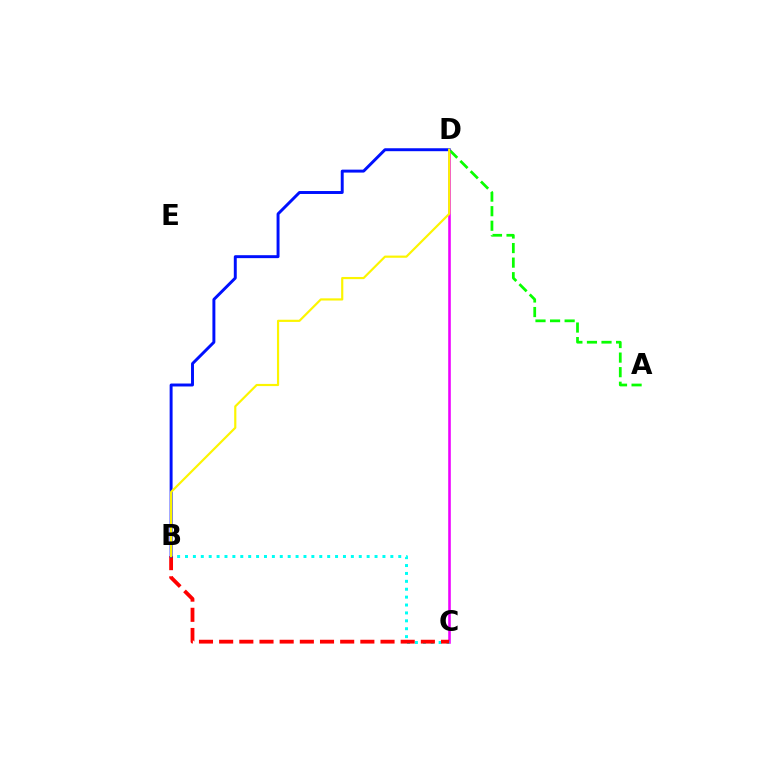{('C', 'D'): [{'color': '#ee00ff', 'line_style': 'solid', 'thickness': 1.86}], ('A', 'D'): [{'color': '#08ff00', 'line_style': 'dashed', 'thickness': 1.98}], ('B', 'C'): [{'color': '#00fff6', 'line_style': 'dotted', 'thickness': 2.15}, {'color': '#ff0000', 'line_style': 'dashed', 'thickness': 2.74}], ('B', 'D'): [{'color': '#0010ff', 'line_style': 'solid', 'thickness': 2.12}, {'color': '#fcf500', 'line_style': 'solid', 'thickness': 1.57}]}